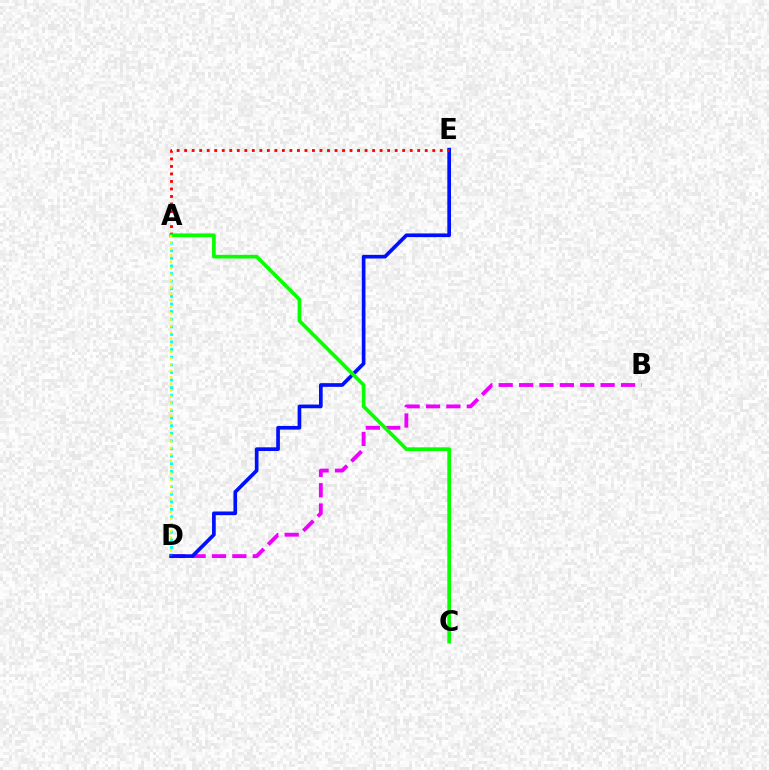{('B', 'D'): [{'color': '#ee00ff', 'line_style': 'dashed', 'thickness': 2.77}], ('A', 'D'): [{'color': '#00fff6', 'line_style': 'dotted', 'thickness': 2.07}, {'color': '#fcf500', 'line_style': 'dotted', 'thickness': 1.74}], ('D', 'E'): [{'color': '#0010ff', 'line_style': 'solid', 'thickness': 2.65}], ('A', 'E'): [{'color': '#ff0000', 'line_style': 'dotted', 'thickness': 2.04}], ('A', 'C'): [{'color': '#08ff00', 'line_style': 'solid', 'thickness': 2.66}]}